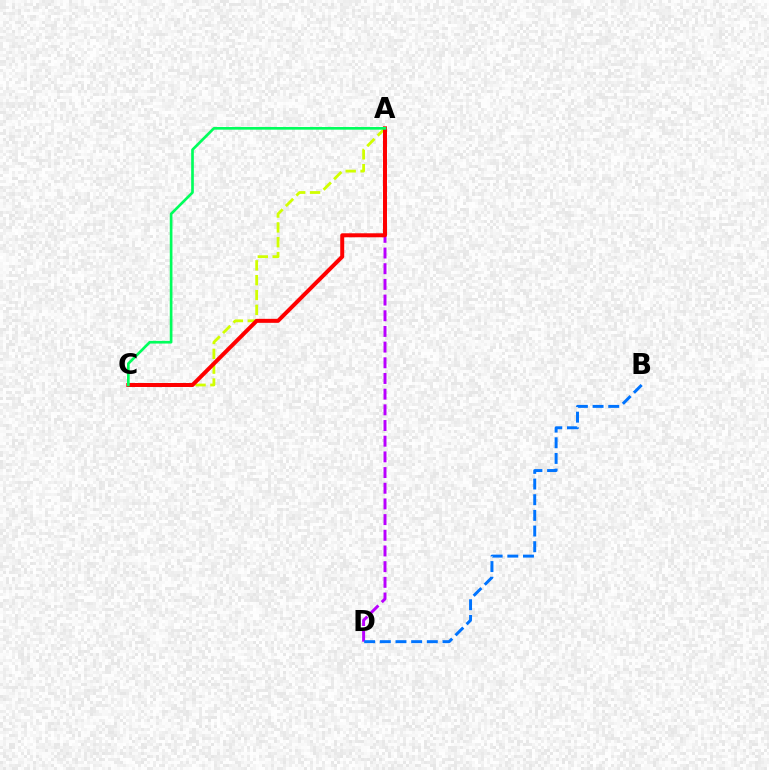{('A', 'D'): [{'color': '#b900ff', 'line_style': 'dashed', 'thickness': 2.13}], ('A', 'C'): [{'color': '#d1ff00', 'line_style': 'dashed', 'thickness': 2.02}, {'color': '#ff0000', 'line_style': 'solid', 'thickness': 2.87}, {'color': '#00ff5c', 'line_style': 'solid', 'thickness': 1.93}], ('B', 'D'): [{'color': '#0074ff', 'line_style': 'dashed', 'thickness': 2.13}]}